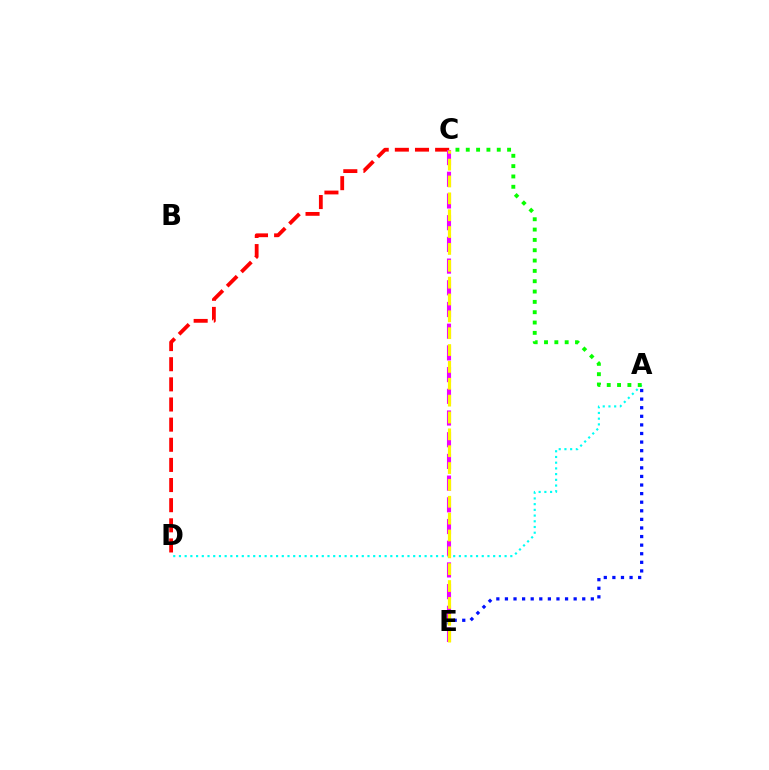{('C', 'D'): [{'color': '#ff0000', 'line_style': 'dashed', 'thickness': 2.74}], ('A', 'D'): [{'color': '#00fff6', 'line_style': 'dotted', 'thickness': 1.55}], ('A', 'E'): [{'color': '#0010ff', 'line_style': 'dotted', 'thickness': 2.33}], ('C', 'E'): [{'color': '#ee00ff', 'line_style': 'dashed', 'thickness': 2.95}, {'color': '#fcf500', 'line_style': 'dashed', 'thickness': 2.29}], ('A', 'C'): [{'color': '#08ff00', 'line_style': 'dotted', 'thickness': 2.81}]}